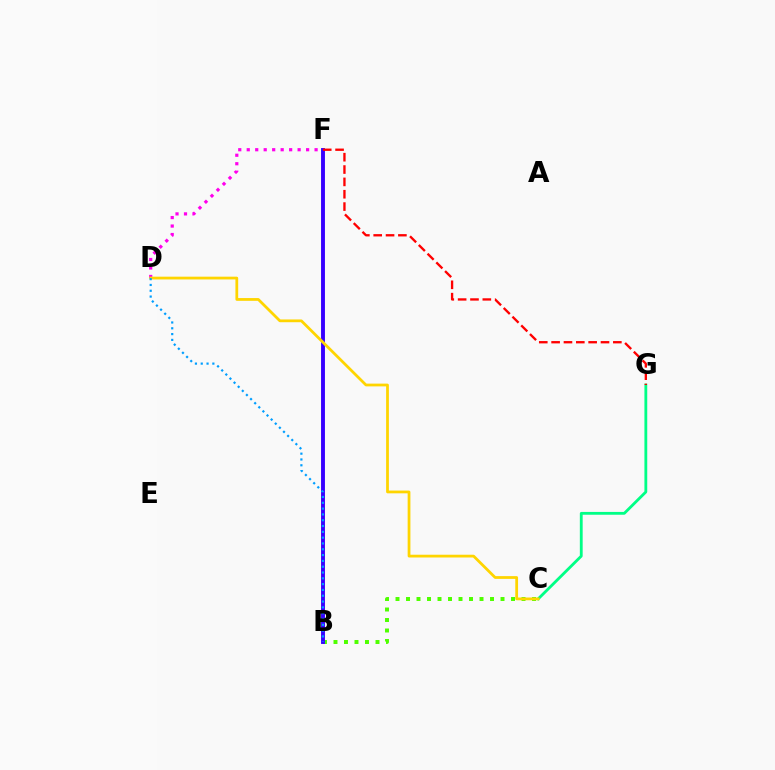{('D', 'F'): [{'color': '#ff00ed', 'line_style': 'dotted', 'thickness': 2.3}], ('C', 'G'): [{'color': '#00ff86', 'line_style': 'solid', 'thickness': 2.03}], ('B', 'C'): [{'color': '#4fff00', 'line_style': 'dotted', 'thickness': 2.85}], ('B', 'F'): [{'color': '#3700ff', 'line_style': 'solid', 'thickness': 2.8}], ('C', 'D'): [{'color': '#ffd500', 'line_style': 'solid', 'thickness': 1.99}], ('F', 'G'): [{'color': '#ff0000', 'line_style': 'dashed', 'thickness': 1.68}], ('B', 'D'): [{'color': '#009eff', 'line_style': 'dotted', 'thickness': 1.58}]}